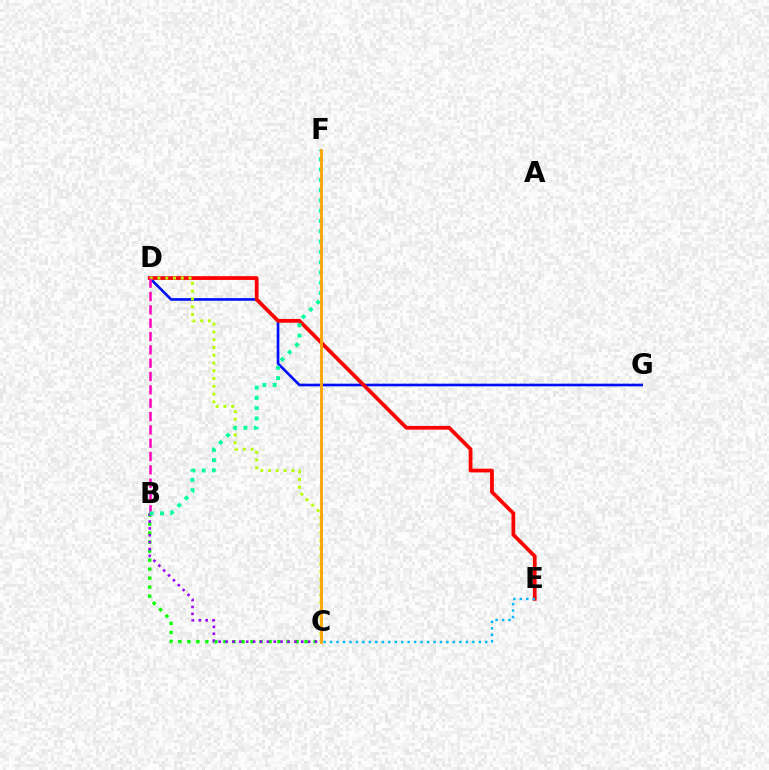{('D', 'G'): [{'color': '#0010ff', 'line_style': 'solid', 'thickness': 1.91}], ('B', 'C'): [{'color': '#08ff00', 'line_style': 'dotted', 'thickness': 2.45}, {'color': '#9b00ff', 'line_style': 'dotted', 'thickness': 1.87}], ('D', 'E'): [{'color': '#ff0000', 'line_style': 'solid', 'thickness': 2.7}], ('C', 'D'): [{'color': '#b3ff00', 'line_style': 'dotted', 'thickness': 2.11}], ('B', 'D'): [{'color': '#ff00bd', 'line_style': 'dashed', 'thickness': 1.81}], ('B', 'F'): [{'color': '#00ff9d', 'line_style': 'dotted', 'thickness': 2.79}], ('C', 'E'): [{'color': '#00b5ff', 'line_style': 'dotted', 'thickness': 1.76}], ('C', 'F'): [{'color': '#ffa500', 'line_style': 'solid', 'thickness': 2.04}]}